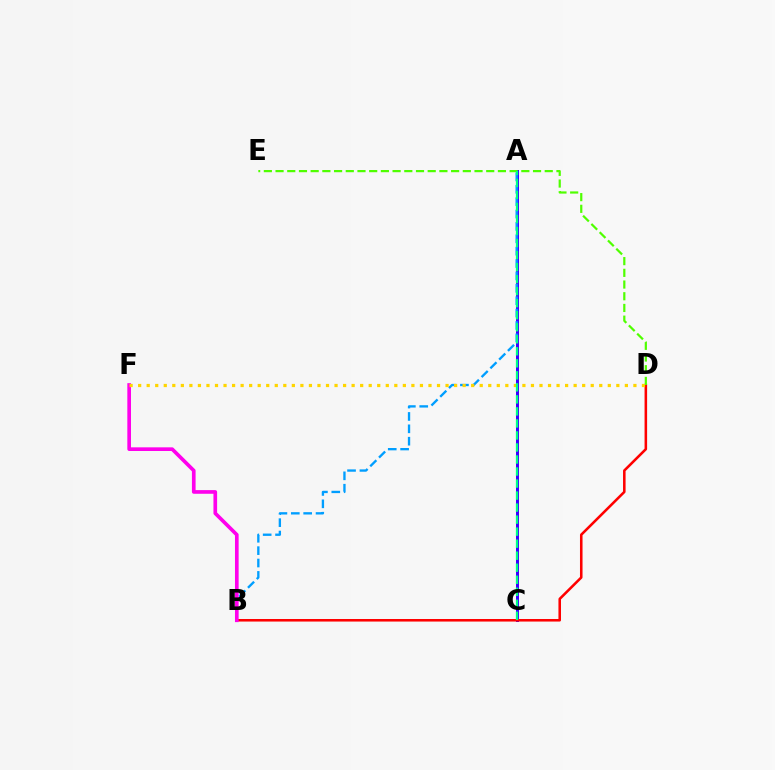{('A', 'C'): [{'color': '#3700ff', 'line_style': 'solid', 'thickness': 2.14}, {'color': '#00ff86', 'line_style': 'dashed', 'thickness': 1.63}], ('B', 'D'): [{'color': '#ff0000', 'line_style': 'solid', 'thickness': 1.84}], ('A', 'B'): [{'color': '#009eff', 'line_style': 'dashed', 'thickness': 1.68}], ('D', 'E'): [{'color': '#4fff00', 'line_style': 'dashed', 'thickness': 1.59}], ('B', 'F'): [{'color': '#ff00ed', 'line_style': 'solid', 'thickness': 2.64}], ('D', 'F'): [{'color': '#ffd500', 'line_style': 'dotted', 'thickness': 2.32}]}